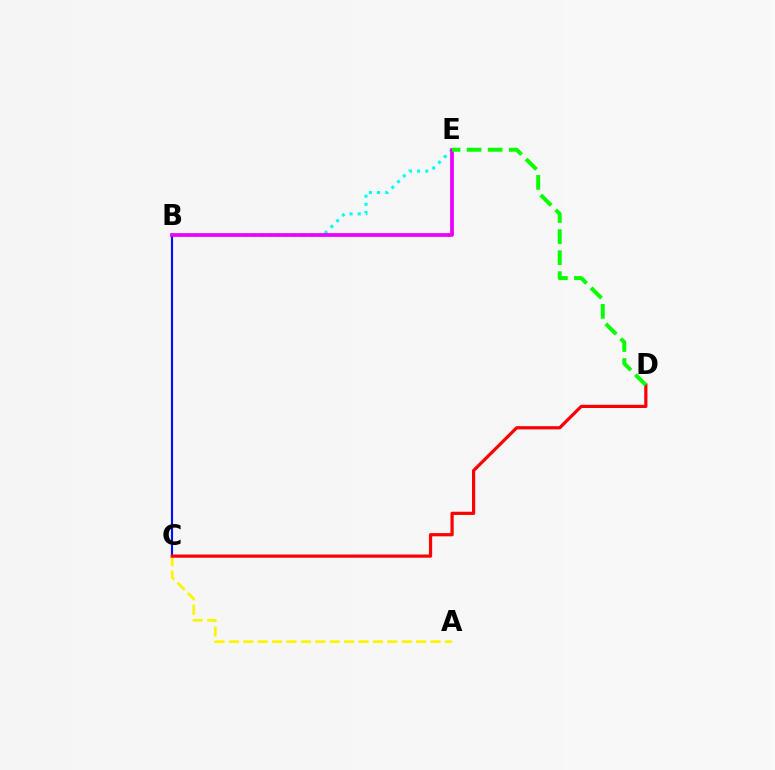{('B', 'E'): [{'color': '#00fff6', 'line_style': 'dotted', 'thickness': 2.21}, {'color': '#ee00ff', 'line_style': 'solid', 'thickness': 2.7}], ('B', 'C'): [{'color': '#0010ff', 'line_style': 'solid', 'thickness': 1.53}], ('A', 'C'): [{'color': '#fcf500', 'line_style': 'dashed', 'thickness': 1.96}], ('C', 'D'): [{'color': '#ff0000', 'line_style': 'solid', 'thickness': 2.31}], ('D', 'E'): [{'color': '#08ff00', 'line_style': 'dashed', 'thickness': 2.86}]}